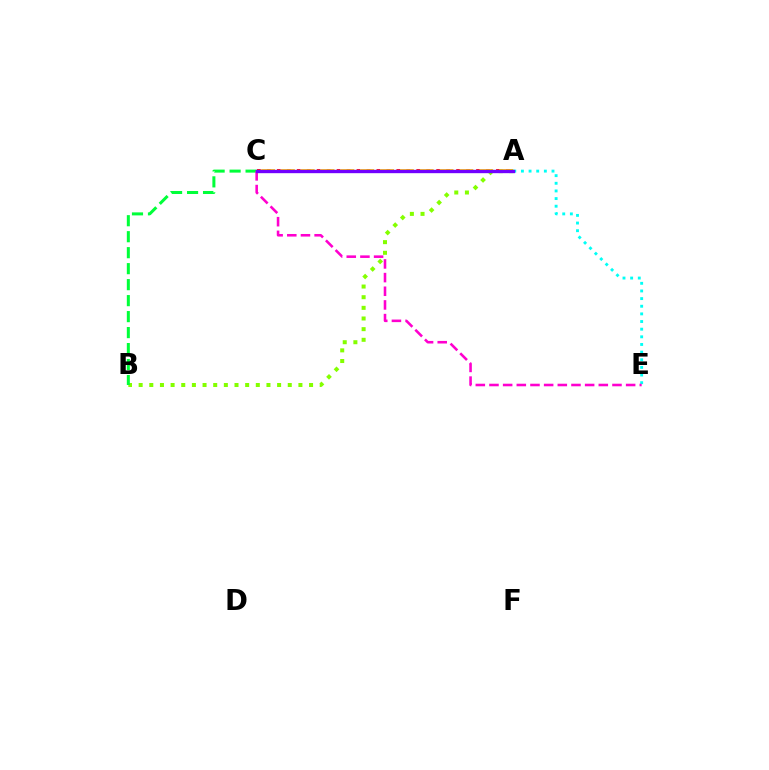{('A', 'B'): [{'color': '#84ff00', 'line_style': 'dotted', 'thickness': 2.89}], ('B', 'C'): [{'color': '#00ff39', 'line_style': 'dashed', 'thickness': 2.17}], ('A', 'C'): [{'color': '#ff0000', 'line_style': 'dotted', 'thickness': 2.71}, {'color': '#ffbd00', 'line_style': 'dashed', 'thickness': 2.69}, {'color': '#004bff', 'line_style': 'solid', 'thickness': 2.19}, {'color': '#7200ff', 'line_style': 'solid', 'thickness': 2.38}], ('A', 'E'): [{'color': '#00fff6', 'line_style': 'dotted', 'thickness': 2.08}], ('C', 'E'): [{'color': '#ff00cf', 'line_style': 'dashed', 'thickness': 1.86}]}